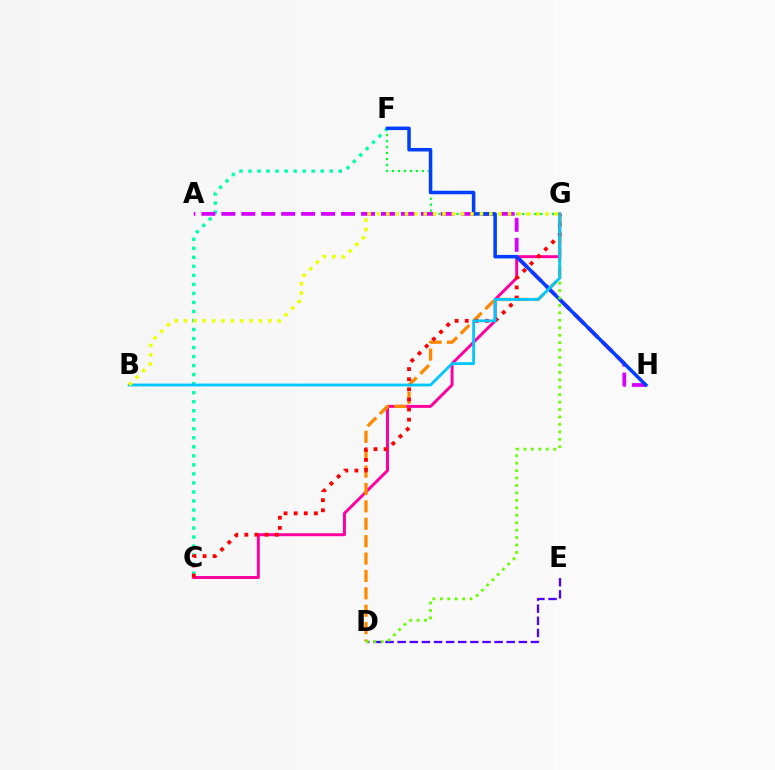{('C', 'G'): [{'color': '#ff00a0', 'line_style': 'solid', 'thickness': 2.13}, {'color': '#ff0000', 'line_style': 'dotted', 'thickness': 2.75}], ('F', 'G'): [{'color': '#00ff27', 'line_style': 'dotted', 'thickness': 1.62}], ('C', 'F'): [{'color': '#00ffaf', 'line_style': 'dotted', 'thickness': 2.45}], ('D', 'E'): [{'color': '#4f00ff', 'line_style': 'dashed', 'thickness': 1.65}], ('A', 'H'): [{'color': '#d600ff', 'line_style': 'dashed', 'thickness': 2.71}], ('D', 'G'): [{'color': '#ff8800', 'line_style': 'dashed', 'thickness': 2.36}, {'color': '#66ff00', 'line_style': 'dotted', 'thickness': 2.02}], ('F', 'H'): [{'color': '#003fff', 'line_style': 'solid', 'thickness': 2.53}], ('B', 'G'): [{'color': '#00c7ff', 'line_style': 'solid', 'thickness': 2.03}, {'color': '#eeff00', 'line_style': 'dotted', 'thickness': 2.54}]}